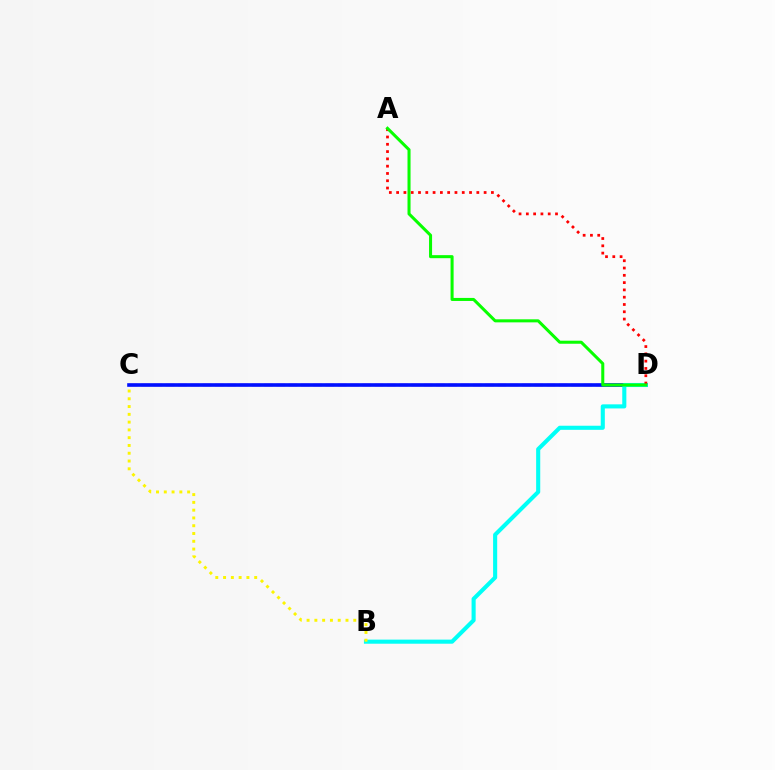{('C', 'D'): [{'color': '#ee00ff', 'line_style': 'dashed', 'thickness': 1.67}, {'color': '#0010ff', 'line_style': 'solid', 'thickness': 2.6}], ('B', 'D'): [{'color': '#00fff6', 'line_style': 'solid', 'thickness': 2.94}], ('A', 'D'): [{'color': '#ff0000', 'line_style': 'dotted', 'thickness': 1.98}, {'color': '#08ff00', 'line_style': 'solid', 'thickness': 2.19}], ('B', 'C'): [{'color': '#fcf500', 'line_style': 'dotted', 'thickness': 2.11}]}